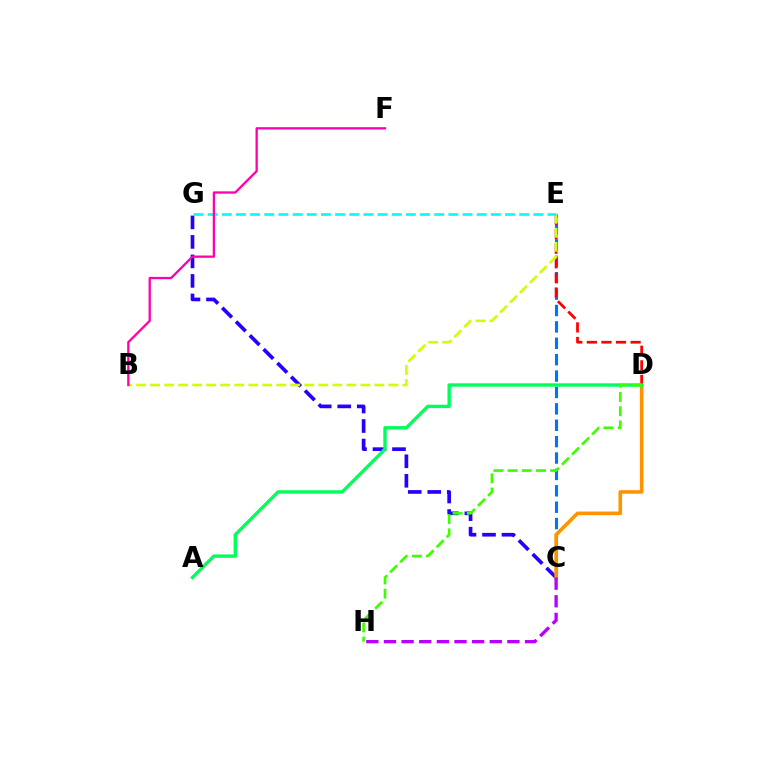{('C', 'G'): [{'color': '#2500ff', 'line_style': 'dashed', 'thickness': 2.65}], ('C', 'E'): [{'color': '#0074ff', 'line_style': 'dashed', 'thickness': 2.23}], ('C', 'D'): [{'color': '#ff9400', 'line_style': 'solid', 'thickness': 2.59}], ('D', 'E'): [{'color': '#ff0000', 'line_style': 'dashed', 'thickness': 1.98}], ('B', 'E'): [{'color': '#d1ff00', 'line_style': 'dashed', 'thickness': 1.9}], ('A', 'D'): [{'color': '#00ff5c', 'line_style': 'solid', 'thickness': 2.43}], ('E', 'G'): [{'color': '#00fff6', 'line_style': 'dashed', 'thickness': 1.92}], ('C', 'H'): [{'color': '#b900ff', 'line_style': 'dashed', 'thickness': 2.4}], ('B', 'F'): [{'color': '#ff00ac', 'line_style': 'solid', 'thickness': 1.66}], ('D', 'H'): [{'color': '#3dff00', 'line_style': 'dashed', 'thickness': 1.93}]}